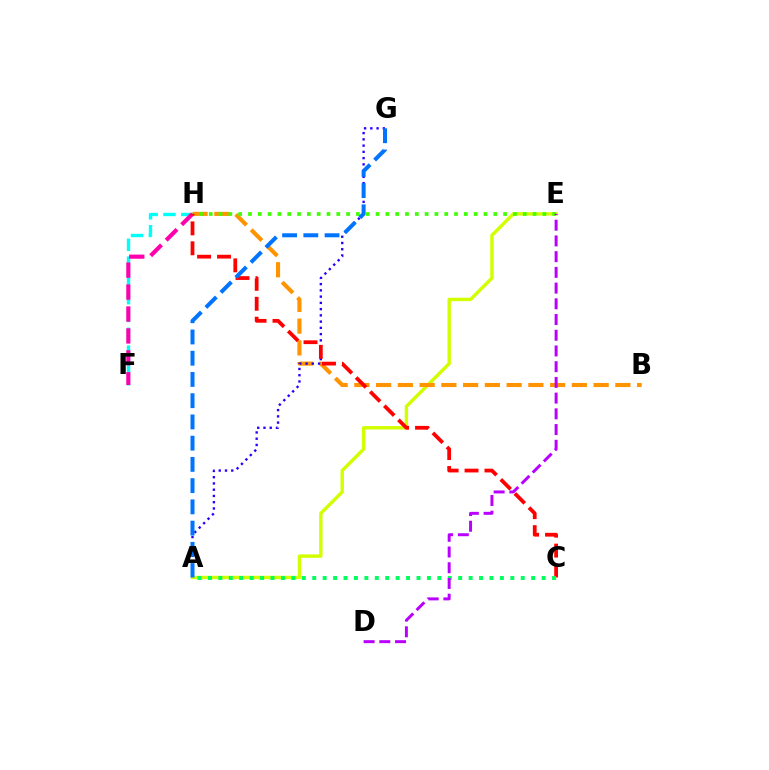{('F', 'H'): [{'color': '#00fff6', 'line_style': 'dashed', 'thickness': 2.42}, {'color': '#ff00ac', 'line_style': 'dashed', 'thickness': 2.98}], ('A', 'E'): [{'color': '#d1ff00', 'line_style': 'solid', 'thickness': 2.45}], ('B', 'H'): [{'color': '#ff9400', 'line_style': 'dashed', 'thickness': 2.95}], ('A', 'G'): [{'color': '#2500ff', 'line_style': 'dotted', 'thickness': 1.7}, {'color': '#0074ff', 'line_style': 'dashed', 'thickness': 2.88}], ('E', 'H'): [{'color': '#3dff00', 'line_style': 'dotted', 'thickness': 2.67}], ('C', 'H'): [{'color': '#ff0000', 'line_style': 'dashed', 'thickness': 2.71}], ('A', 'C'): [{'color': '#00ff5c', 'line_style': 'dotted', 'thickness': 2.83}], ('D', 'E'): [{'color': '#b900ff', 'line_style': 'dashed', 'thickness': 2.14}]}